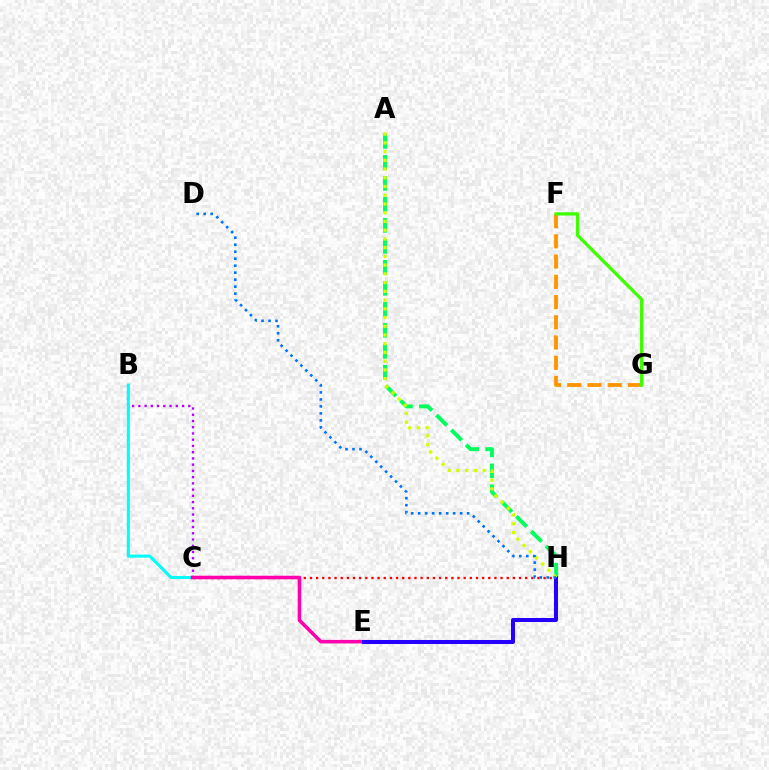{('F', 'G'): [{'color': '#ff9400', 'line_style': 'dashed', 'thickness': 2.75}, {'color': '#3dff00', 'line_style': 'solid', 'thickness': 2.37}], ('B', 'C'): [{'color': '#b900ff', 'line_style': 'dotted', 'thickness': 1.69}, {'color': '#00fff6', 'line_style': 'solid', 'thickness': 2.21}], ('C', 'H'): [{'color': '#ff0000', 'line_style': 'dotted', 'thickness': 1.67}], ('A', 'H'): [{'color': '#00ff5c', 'line_style': 'dashed', 'thickness': 2.85}, {'color': '#d1ff00', 'line_style': 'dotted', 'thickness': 2.37}], ('C', 'E'): [{'color': '#ff00ac', 'line_style': 'solid', 'thickness': 2.54}], ('E', 'H'): [{'color': '#2500ff', 'line_style': 'solid', 'thickness': 2.9}], ('D', 'H'): [{'color': '#0074ff', 'line_style': 'dotted', 'thickness': 1.9}]}